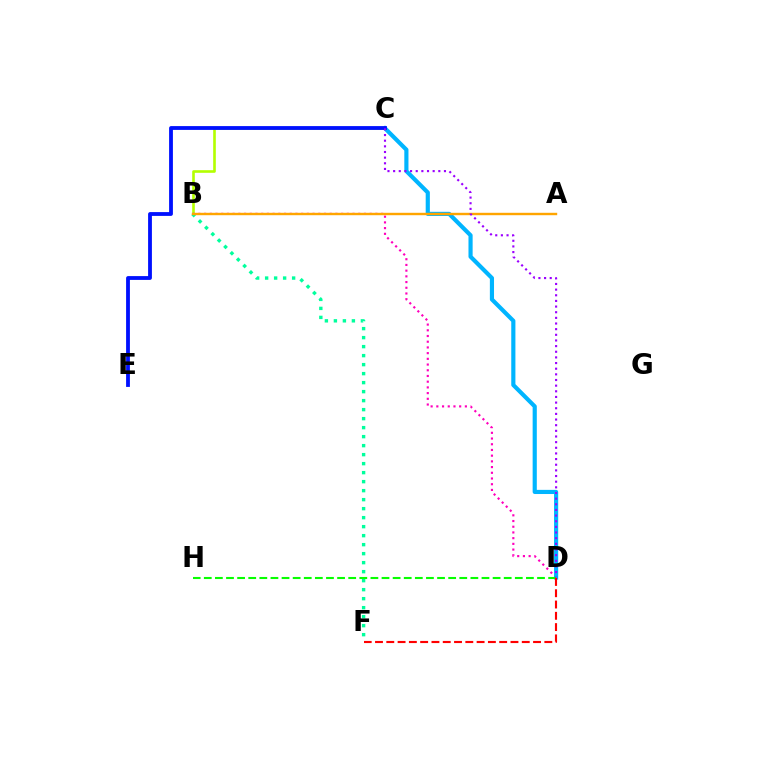{('B', 'C'): [{'color': '#b3ff00', 'line_style': 'solid', 'thickness': 1.89}], ('B', 'D'): [{'color': '#ff00bd', 'line_style': 'dotted', 'thickness': 1.55}], ('C', 'D'): [{'color': '#00b5ff', 'line_style': 'solid', 'thickness': 2.99}, {'color': '#9b00ff', 'line_style': 'dotted', 'thickness': 1.53}], ('B', 'F'): [{'color': '#00ff9d', 'line_style': 'dotted', 'thickness': 2.45}], ('D', 'H'): [{'color': '#08ff00', 'line_style': 'dashed', 'thickness': 1.51}], ('A', 'B'): [{'color': '#ffa500', 'line_style': 'solid', 'thickness': 1.74}], ('C', 'E'): [{'color': '#0010ff', 'line_style': 'solid', 'thickness': 2.74}], ('D', 'F'): [{'color': '#ff0000', 'line_style': 'dashed', 'thickness': 1.53}]}